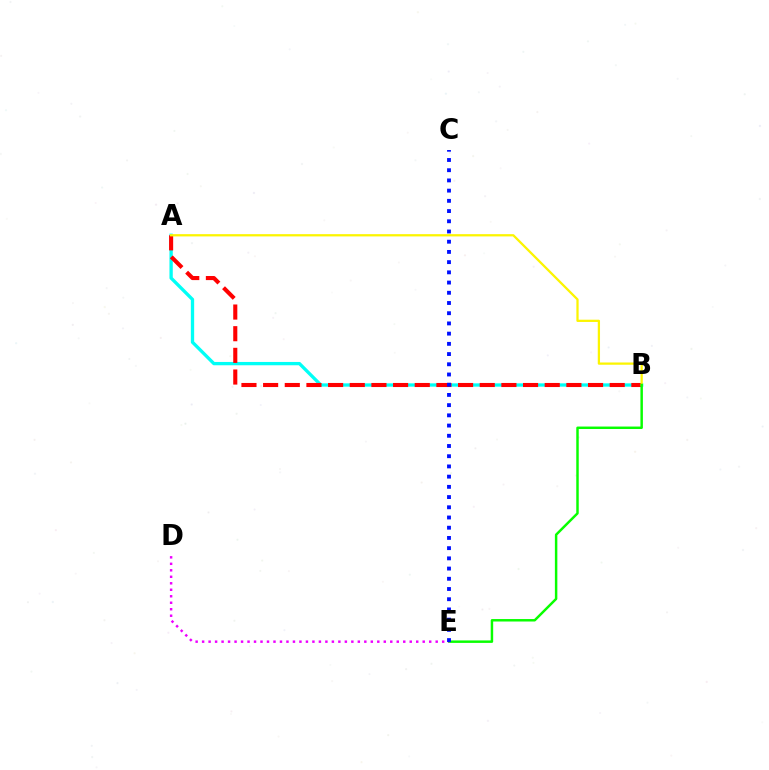{('A', 'B'): [{'color': '#00fff6', 'line_style': 'solid', 'thickness': 2.39}, {'color': '#ff0000', 'line_style': 'dashed', 'thickness': 2.94}, {'color': '#fcf500', 'line_style': 'solid', 'thickness': 1.62}], ('B', 'E'): [{'color': '#08ff00', 'line_style': 'solid', 'thickness': 1.77}], ('D', 'E'): [{'color': '#ee00ff', 'line_style': 'dotted', 'thickness': 1.76}], ('C', 'E'): [{'color': '#0010ff', 'line_style': 'dotted', 'thickness': 2.78}]}